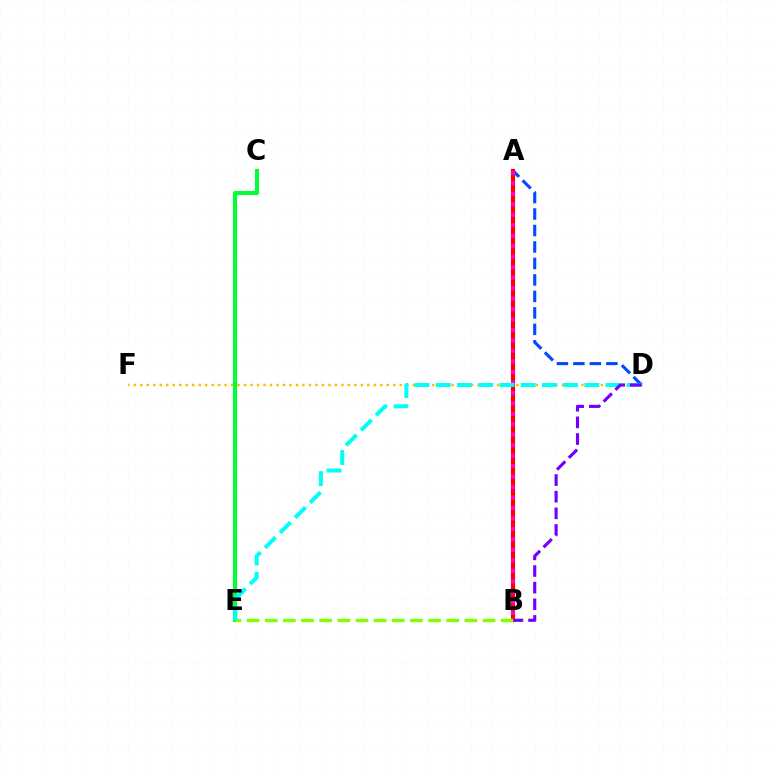{('A', 'D'): [{'color': '#004bff', 'line_style': 'dashed', 'thickness': 2.24}], ('D', 'F'): [{'color': '#ffbd00', 'line_style': 'dotted', 'thickness': 1.76}], ('A', 'B'): [{'color': '#ff0000', 'line_style': 'solid', 'thickness': 2.99}, {'color': '#ff00cf', 'line_style': 'dotted', 'thickness': 2.84}], ('C', 'E'): [{'color': '#00ff39', 'line_style': 'solid', 'thickness': 2.95}], ('B', 'E'): [{'color': '#84ff00', 'line_style': 'dashed', 'thickness': 2.47}], ('D', 'E'): [{'color': '#00fff6', 'line_style': 'dashed', 'thickness': 2.88}], ('B', 'D'): [{'color': '#7200ff', 'line_style': 'dashed', 'thickness': 2.26}]}